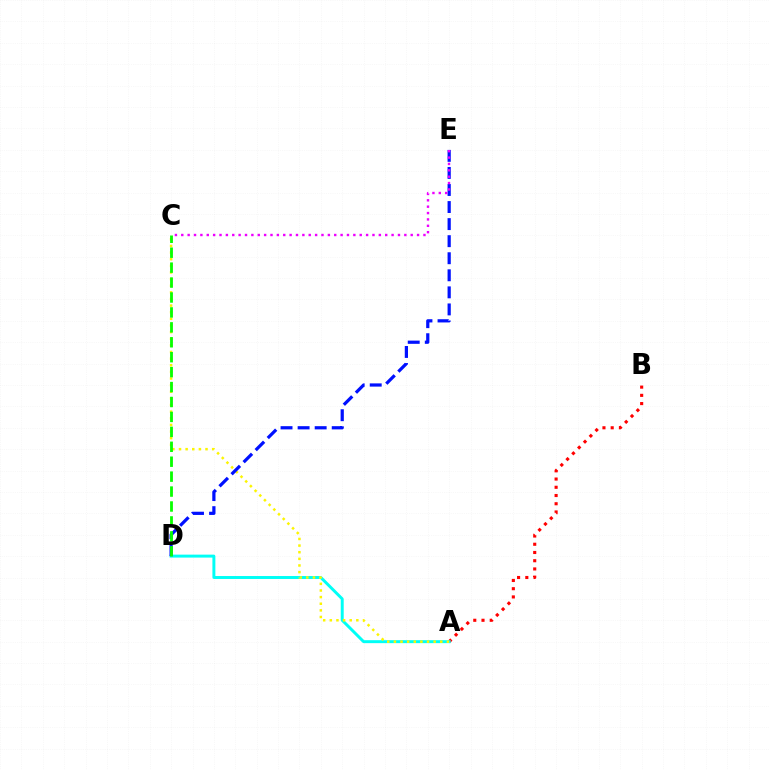{('A', 'B'): [{'color': '#ff0000', 'line_style': 'dotted', 'thickness': 2.24}], ('A', 'D'): [{'color': '#00fff6', 'line_style': 'solid', 'thickness': 2.13}], ('A', 'C'): [{'color': '#fcf500', 'line_style': 'dotted', 'thickness': 1.8}], ('D', 'E'): [{'color': '#0010ff', 'line_style': 'dashed', 'thickness': 2.32}], ('C', 'E'): [{'color': '#ee00ff', 'line_style': 'dotted', 'thickness': 1.73}], ('C', 'D'): [{'color': '#08ff00', 'line_style': 'dashed', 'thickness': 2.03}]}